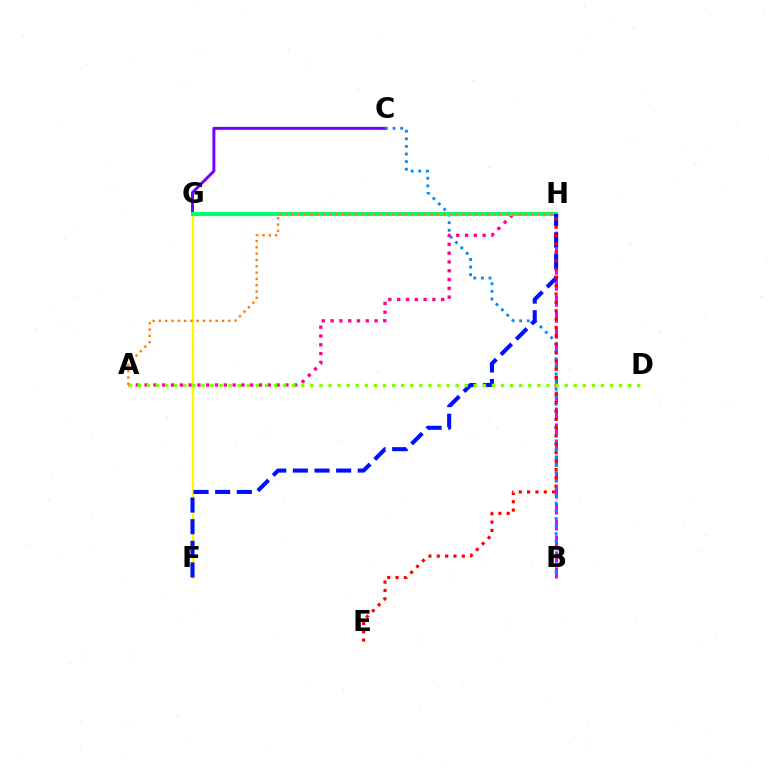{('A', 'H'): [{'color': '#ff0094', 'line_style': 'dotted', 'thickness': 2.39}, {'color': '#ff7c00', 'line_style': 'dotted', 'thickness': 1.71}], ('G', 'H'): [{'color': '#00fff6', 'line_style': 'dotted', 'thickness': 2.13}, {'color': '#08ff00', 'line_style': 'dotted', 'thickness': 1.78}, {'color': '#00ff74', 'line_style': 'solid', 'thickness': 2.96}], ('C', 'G'): [{'color': '#7200ff', 'line_style': 'solid', 'thickness': 2.11}], ('B', 'H'): [{'color': '#ee00ff', 'line_style': 'dashed', 'thickness': 2.17}], ('B', 'C'): [{'color': '#008cff', 'line_style': 'dotted', 'thickness': 2.07}], ('F', 'G'): [{'color': '#fcf500', 'line_style': 'solid', 'thickness': 1.64}], ('F', 'H'): [{'color': '#0010ff', 'line_style': 'dashed', 'thickness': 2.94}], ('E', 'H'): [{'color': '#ff0000', 'line_style': 'dotted', 'thickness': 2.27}], ('A', 'D'): [{'color': '#84ff00', 'line_style': 'dotted', 'thickness': 2.47}]}